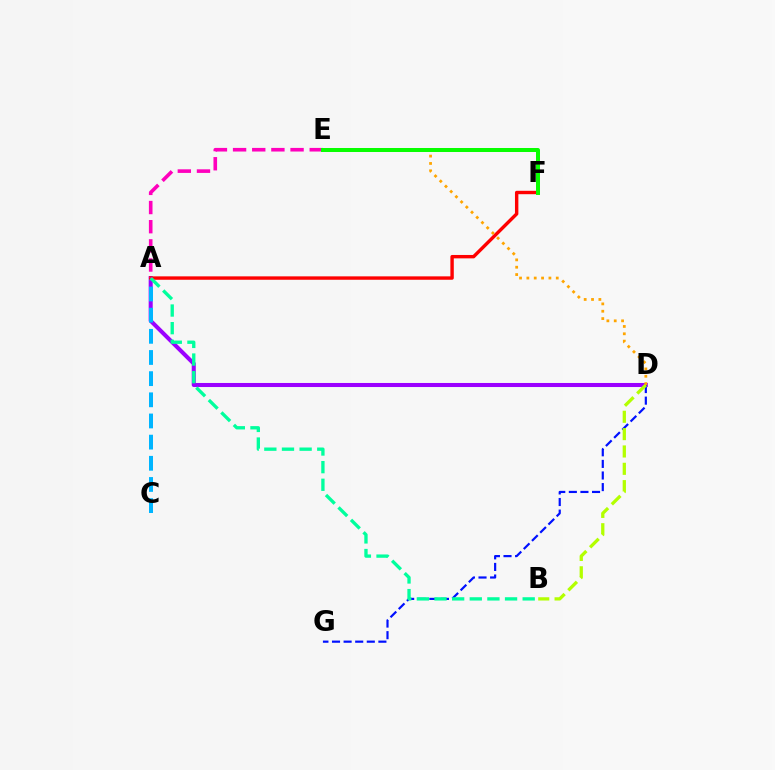{('A', 'D'): [{'color': '#9b00ff', 'line_style': 'solid', 'thickness': 2.92}], ('A', 'C'): [{'color': '#00b5ff', 'line_style': 'dashed', 'thickness': 2.87}], ('D', 'G'): [{'color': '#0010ff', 'line_style': 'dashed', 'thickness': 1.58}], ('A', 'F'): [{'color': '#ff0000', 'line_style': 'solid', 'thickness': 2.45}], ('A', 'B'): [{'color': '#00ff9d', 'line_style': 'dashed', 'thickness': 2.4}], ('B', 'D'): [{'color': '#b3ff00', 'line_style': 'dashed', 'thickness': 2.36}], ('D', 'E'): [{'color': '#ffa500', 'line_style': 'dotted', 'thickness': 2.0}], ('A', 'E'): [{'color': '#ff00bd', 'line_style': 'dashed', 'thickness': 2.6}], ('E', 'F'): [{'color': '#08ff00', 'line_style': 'solid', 'thickness': 2.87}]}